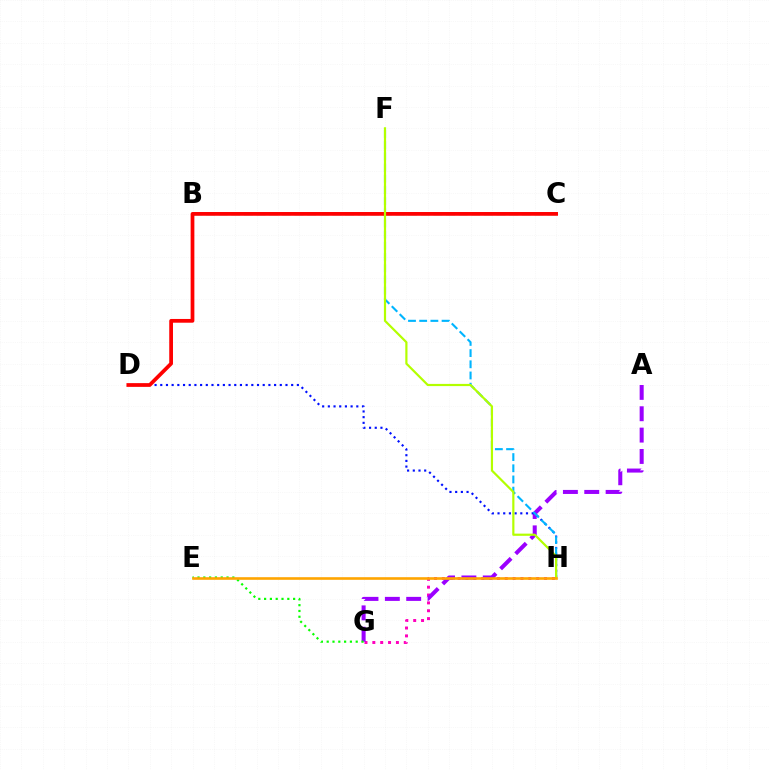{('G', 'H'): [{'color': '#ff00bd', 'line_style': 'dotted', 'thickness': 2.13}], ('A', 'G'): [{'color': '#9b00ff', 'line_style': 'dashed', 'thickness': 2.9}], ('B', 'C'): [{'color': '#00ff9d', 'line_style': 'dashed', 'thickness': 1.72}], ('D', 'H'): [{'color': '#0010ff', 'line_style': 'dotted', 'thickness': 1.55}], ('E', 'G'): [{'color': '#08ff00', 'line_style': 'dotted', 'thickness': 1.58}], ('F', 'H'): [{'color': '#00b5ff', 'line_style': 'dashed', 'thickness': 1.52}, {'color': '#b3ff00', 'line_style': 'solid', 'thickness': 1.58}], ('C', 'D'): [{'color': '#ff0000', 'line_style': 'solid', 'thickness': 2.7}], ('E', 'H'): [{'color': '#ffa500', 'line_style': 'solid', 'thickness': 1.88}]}